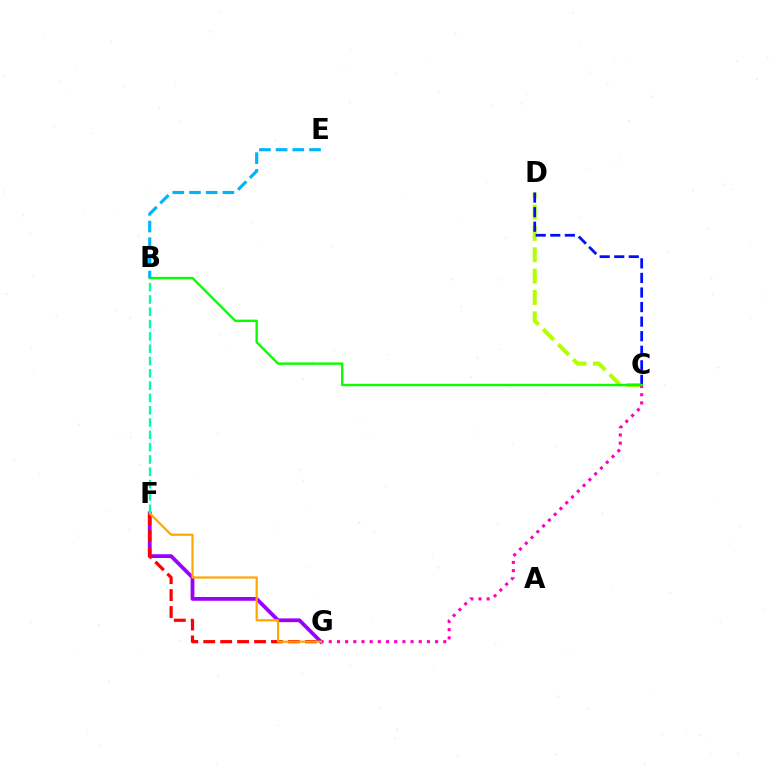{('C', 'D'): [{'color': '#b3ff00', 'line_style': 'dashed', 'thickness': 2.9}, {'color': '#0010ff', 'line_style': 'dashed', 'thickness': 1.98}], ('F', 'G'): [{'color': '#9b00ff', 'line_style': 'solid', 'thickness': 2.72}, {'color': '#ff0000', 'line_style': 'dashed', 'thickness': 2.3}, {'color': '#ffa500', 'line_style': 'solid', 'thickness': 1.58}], ('C', 'G'): [{'color': '#ff00bd', 'line_style': 'dotted', 'thickness': 2.22}], ('B', 'F'): [{'color': '#00ff9d', 'line_style': 'dashed', 'thickness': 1.67}], ('B', 'C'): [{'color': '#08ff00', 'line_style': 'solid', 'thickness': 1.72}], ('B', 'E'): [{'color': '#00b5ff', 'line_style': 'dashed', 'thickness': 2.27}]}